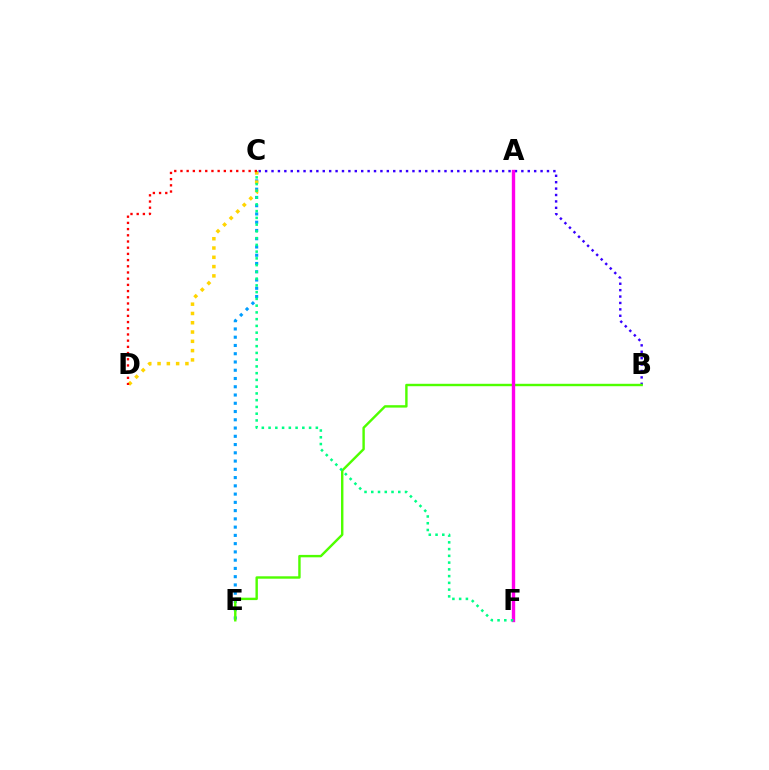{('C', 'E'): [{'color': '#009eff', 'line_style': 'dotted', 'thickness': 2.24}], ('B', 'C'): [{'color': '#3700ff', 'line_style': 'dotted', 'thickness': 1.74}], ('B', 'E'): [{'color': '#4fff00', 'line_style': 'solid', 'thickness': 1.74}], ('A', 'F'): [{'color': '#ff00ed', 'line_style': 'solid', 'thickness': 2.43}], ('C', 'D'): [{'color': '#ffd500', 'line_style': 'dotted', 'thickness': 2.52}, {'color': '#ff0000', 'line_style': 'dotted', 'thickness': 1.68}], ('C', 'F'): [{'color': '#00ff86', 'line_style': 'dotted', 'thickness': 1.83}]}